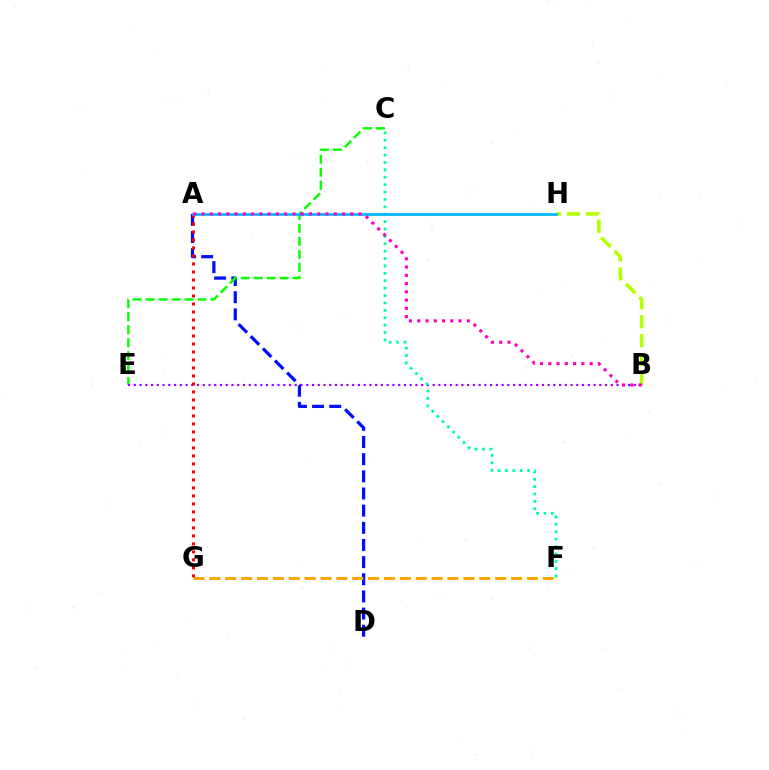{('A', 'D'): [{'color': '#0010ff', 'line_style': 'dashed', 'thickness': 2.33}], ('C', 'E'): [{'color': '#08ff00', 'line_style': 'dashed', 'thickness': 1.77}], ('F', 'G'): [{'color': '#ffa500', 'line_style': 'dashed', 'thickness': 2.16}], ('B', 'H'): [{'color': '#b3ff00', 'line_style': 'dashed', 'thickness': 2.56}], ('B', 'E'): [{'color': '#9b00ff', 'line_style': 'dotted', 'thickness': 1.56}], ('A', 'G'): [{'color': '#ff0000', 'line_style': 'dotted', 'thickness': 2.17}], ('C', 'F'): [{'color': '#00ff9d', 'line_style': 'dotted', 'thickness': 2.01}], ('A', 'H'): [{'color': '#00b5ff', 'line_style': 'solid', 'thickness': 1.95}], ('A', 'B'): [{'color': '#ff00bd', 'line_style': 'dotted', 'thickness': 2.25}]}